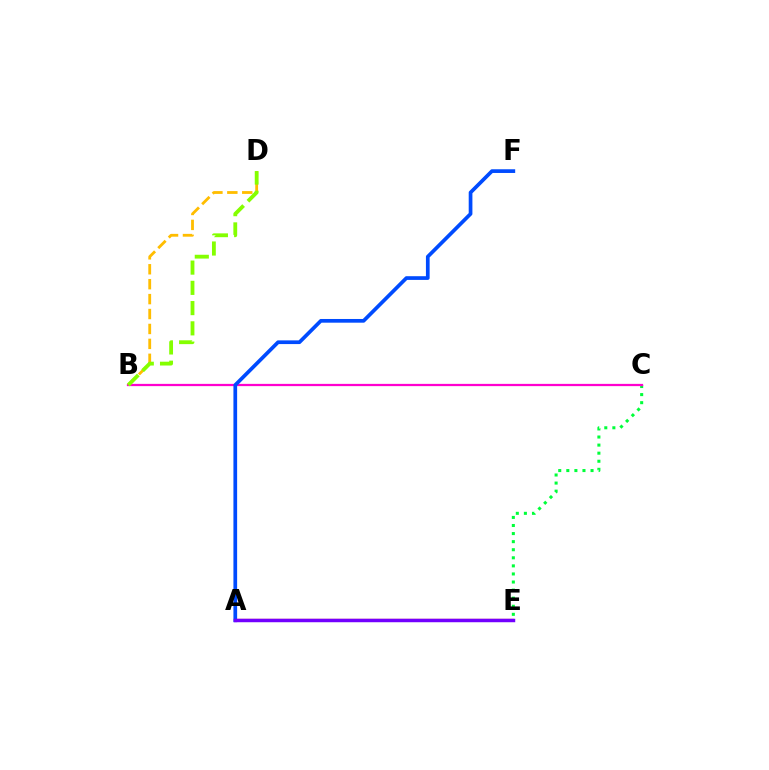{('A', 'E'): [{'color': '#00fff6', 'line_style': 'solid', 'thickness': 1.81}, {'color': '#ff0000', 'line_style': 'solid', 'thickness': 1.61}, {'color': '#7200ff', 'line_style': 'solid', 'thickness': 2.49}], ('C', 'E'): [{'color': '#00ff39', 'line_style': 'dotted', 'thickness': 2.19}], ('B', 'C'): [{'color': '#ff00cf', 'line_style': 'solid', 'thickness': 1.62}], ('A', 'F'): [{'color': '#004bff', 'line_style': 'solid', 'thickness': 2.67}], ('B', 'D'): [{'color': '#ffbd00', 'line_style': 'dashed', 'thickness': 2.03}, {'color': '#84ff00', 'line_style': 'dashed', 'thickness': 2.75}]}